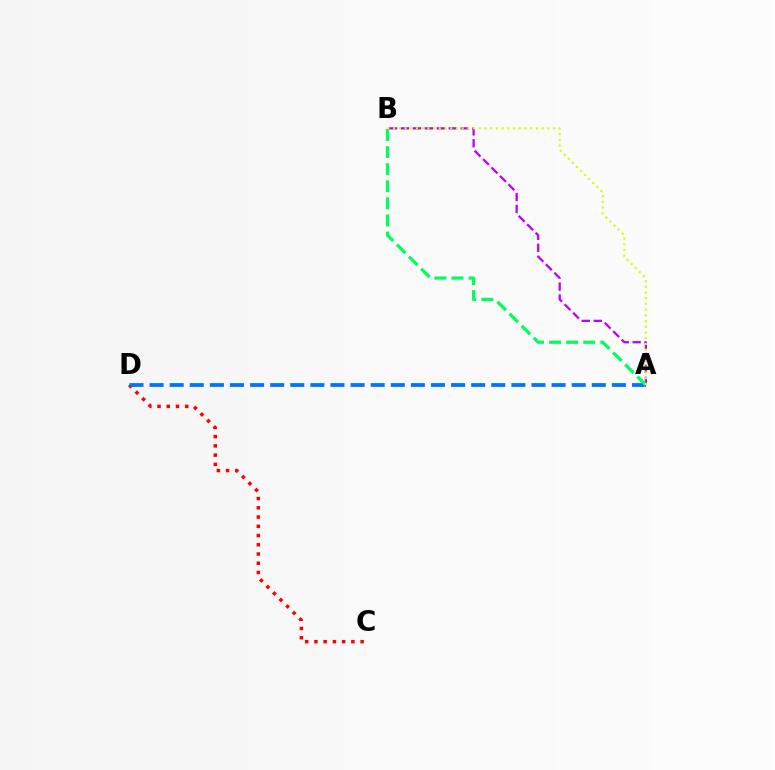{('A', 'B'): [{'color': '#b900ff', 'line_style': 'dashed', 'thickness': 1.62}, {'color': '#00ff5c', 'line_style': 'dashed', 'thickness': 2.32}, {'color': '#d1ff00', 'line_style': 'dotted', 'thickness': 1.55}], ('C', 'D'): [{'color': '#ff0000', 'line_style': 'dotted', 'thickness': 2.51}], ('A', 'D'): [{'color': '#0074ff', 'line_style': 'dashed', 'thickness': 2.73}]}